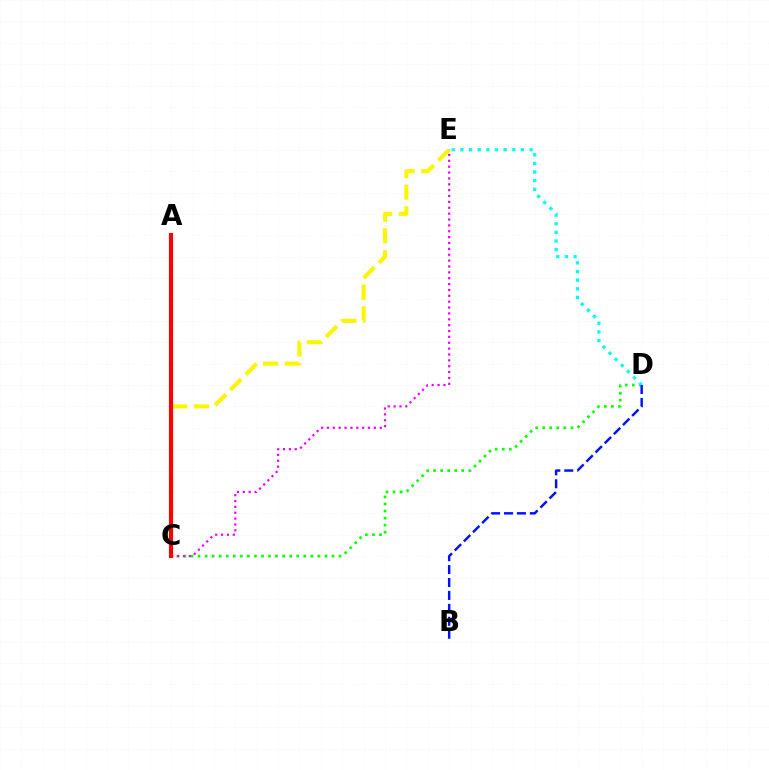{('C', 'D'): [{'color': '#08ff00', 'line_style': 'dotted', 'thickness': 1.91}], ('D', 'E'): [{'color': '#00fff6', 'line_style': 'dotted', 'thickness': 2.35}], ('C', 'E'): [{'color': '#ee00ff', 'line_style': 'dotted', 'thickness': 1.59}, {'color': '#fcf500', 'line_style': 'dashed', 'thickness': 2.95}], ('B', 'D'): [{'color': '#0010ff', 'line_style': 'dashed', 'thickness': 1.76}], ('A', 'C'): [{'color': '#ff0000', 'line_style': 'solid', 'thickness': 2.97}]}